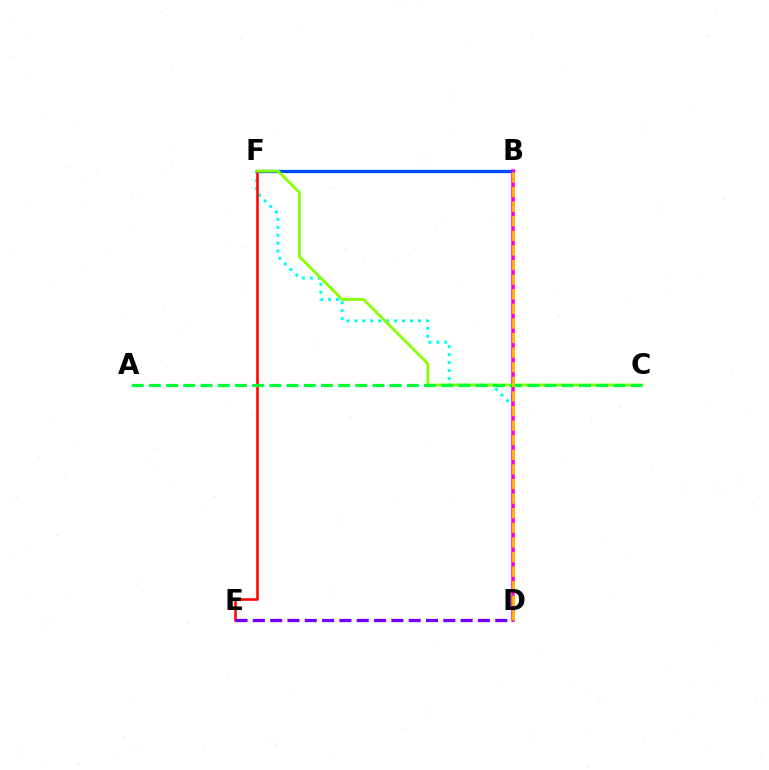{('D', 'F'): [{'color': '#00fff6', 'line_style': 'dotted', 'thickness': 2.16}], ('B', 'F'): [{'color': '#004bff', 'line_style': 'solid', 'thickness': 2.36}], ('E', 'F'): [{'color': '#ff0000', 'line_style': 'solid', 'thickness': 1.84}], ('C', 'F'): [{'color': '#84ff00', 'line_style': 'solid', 'thickness': 1.98}], ('B', 'D'): [{'color': '#ff00cf', 'line_style': 'solid', 'thickness': 2.54}, {'color': '#ffbd00', 'line_style': 'dashed', 'thickness': 1.98}], ('D', 'E'): [{'color': '#7200ff', 'line_style': 'dashed', 'thickness': 2.35}], ('A', 'C'): [{'color': '#00ff39', 'line_style': 'dashed', 'thickness': 2.34}]}